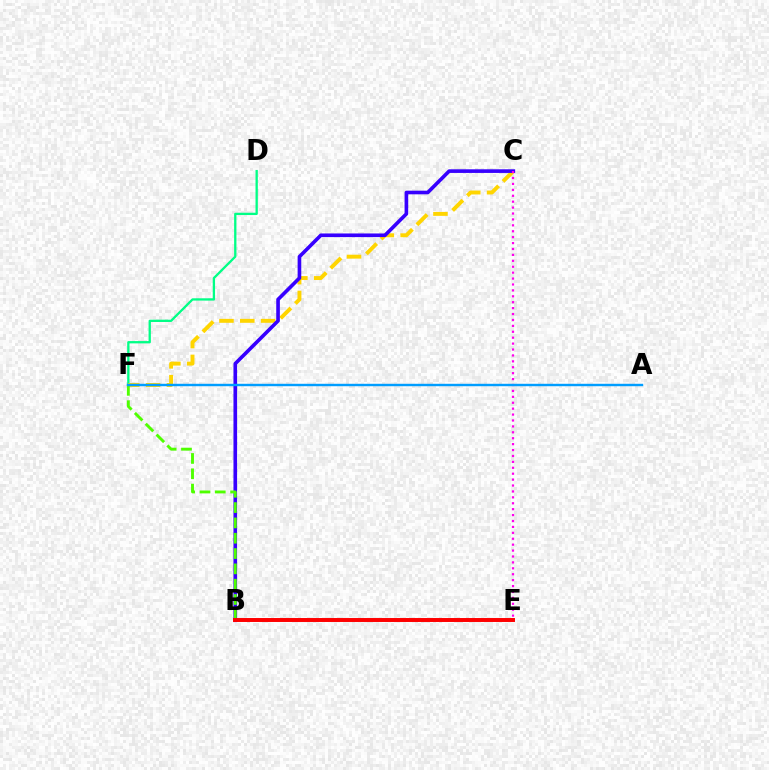{('D', 'F'): [{'color': '#00ff86', 'line_style': 'solid', 'thickness': 1.66}], ('C', 'F'): [{'color': '#ffd500', 'line_style': 'dashed', 'thickness': 2.83}], ('B', 'C'): [{'color': '#3700ff', 'line_style': 'solid', 'thickness': 2.62}], ('C', 'E'): [{'color': '#ff00ed', 'line_style': 'dotted', 'thickness': 1.61}], ('B', 'F'): [{'color': '#4fff00', 'line_style': 'dashed', 'thickness': 2.08}], ('B', 'E'): [{'color': '#ff0000', 'line_style': 'solid', 'thickness': 2.85}], ('A', 'F'): [{'color': '#009eff', 'line_style': 'solid', 'thickness': 1.74}]}